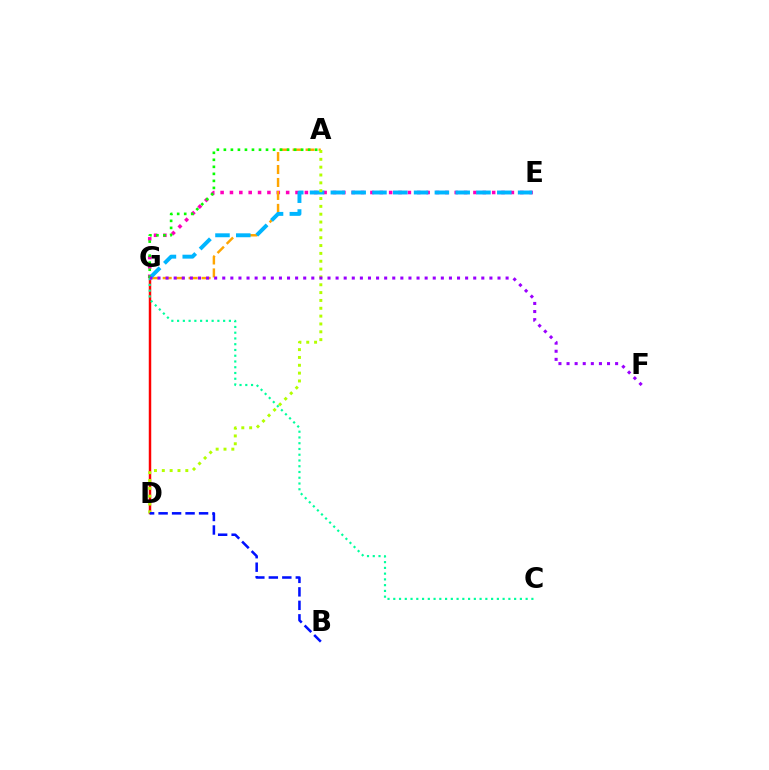{('E', 'G'): [{'color': '#ff00bd', 'line_style': 'dotted', 'thickness': 2.54}, {'color': '#00b5ff', 'line_style': 'dashed', 'thickness': 2.83}], ('D', 'G'): [{'color': '#ff0000', 'line_style': 'solid', 'thickness': 1.78}], ('A', 'G'): [{'color': '#ffa500', 'line_style': 'dashed', 'thickness': 1.76}, {'color': '#08ff00', 'line_style': 'dotted', 'thickness': 1.91}], ('A', 'D'): [{'color': '#b3ff00', 'line_style': 'dotted', 'thickness': 2.13}], ('C', 'G'): [{'color': '#00ff9d', 'line_style': 'dotted', 'thickness': 1.56}], ('F', 'G'): [{'color': '#9b00ff', 'line_style': 'dotted', 'thickness': 2.2}], ('B', 'D'): [{'color': '#0010ff', 'line_style': 'dashed', 'thickness': 1.83}]}